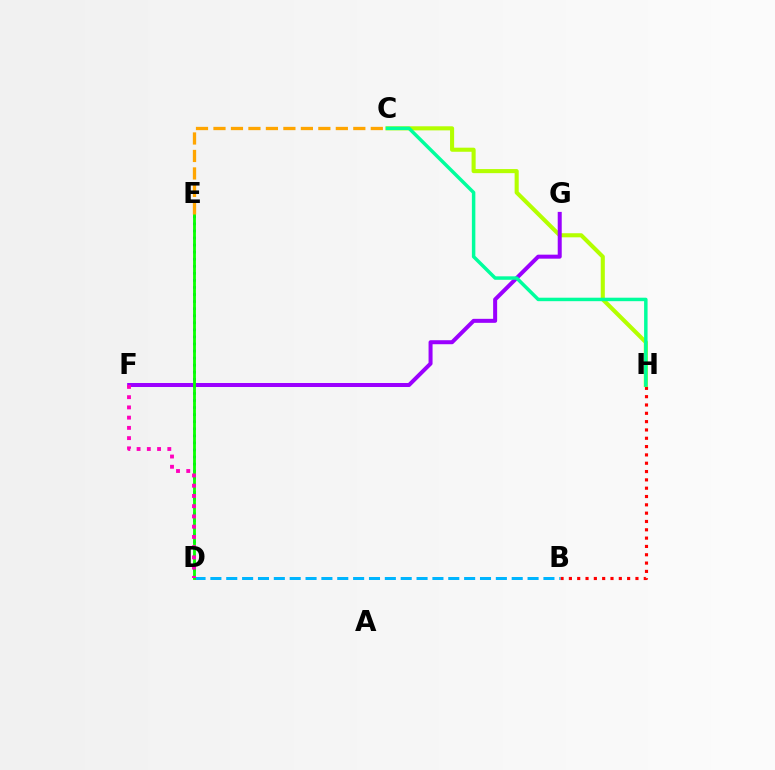{('B', 'H'): [{'color': '#ff0000', 'line_style': 'dotted', 'thickness': 2.26}], ('C', 'H'): [{'color': '#b3ff00', 'line_style': 'solid', 'thickness': 2.94}, {'color': '#00ff9d', 'line_style': 'solid', 'thickness': 2.5}], ('D', 'E'): [{'color': '#0010ff', 'line_style': 'dotted', 'thickness': 1.92}, {'color': '#08ff00', 'line_style': 'solid', 'thickness': 2.04}], ('F', 'G'): [{'color': '#9b00ff', 'line_style': 'solid', 'thickness': 2.88}], ('B', 'D'): [{'color': '#00b5ff', 'line_style': 'dashed', 'thickness': 2.15}], ('D', 'F'): [{'color': '#ff00bd', 'line_style': 'dotted', 'thickness': 2.78}], ('C', 'E'): [{'color': '#ffa500', 'line_style': 'dashed', 'thickness': 2.37}]}